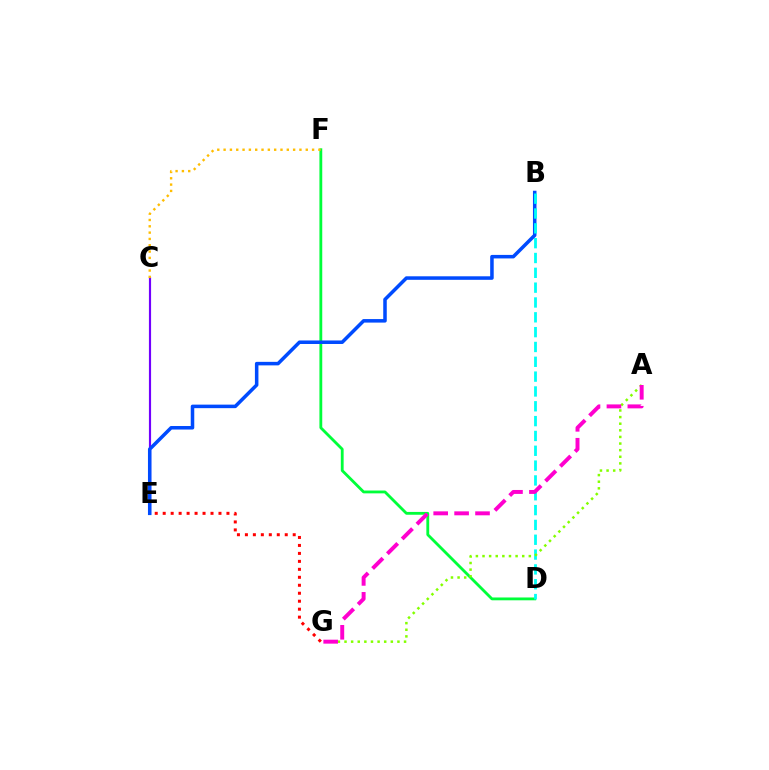{('D', 'F'): [{'color': '#00ff39', 'line_style': 'solid', 'thickness': 2.03}], ('C', 'E'): [{'color': '#7200ff', 'line_style': 'solid', 'thickness': 1.56}], ('E', 'G'): [{'color': '#ff0000', 'line_style': 'dotted', 'thickness': 2.17}], ('B', 'E'): [{'color': '#004bff', 'line_style': 'solid', 'thickness': 2.54}], ('B', 'D'): [{'color': '#00fff6', 'line_style': 'dashed', 'thickness': 2.01}], ('C', 'F'): [{'color': '#ffbd00', 'line_style': 'dotted', 'thickness': 1.72}], ('A', 'G'): [{'color': '#84ff00', 'line_style': 'dotted', 'thickness': 1.8}, {'color': '#ff00cf', 'line_style': 'dashed', 'thickness': 2.84}]}